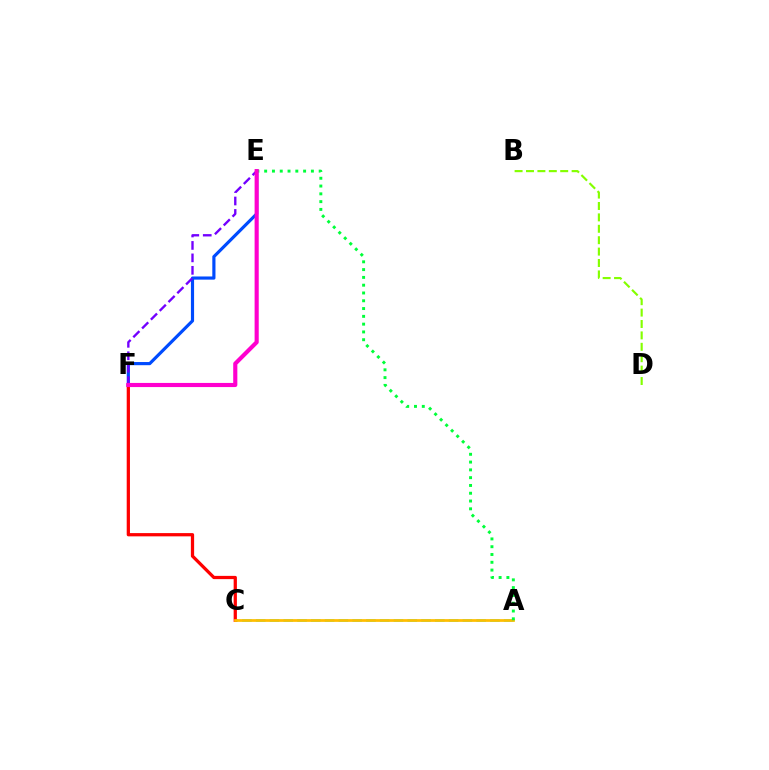{('A', 'C'): [{'color': '#00fff6', 'line_style': 'dashed', 'thickness': 1.87}, {'color': '#ffbd00', 'line_style': 'solid', 'thickness': 1.97}], ('C', 'F'): [{'color': '#ff0000', 'line_style': 'solid', 'thickness': 2.34}], ('B', 'D'): [{'color': '#84ff00', 'line_style': 'dashed', 'thickness': 1.55}], ('E', 'F'): [{'color': '#004bff', 'line_style': 'solid', 'thickness': 2.28}, {'color': '#7200ff', 'line_style': 'dashed', 'thickness': 1.69}, {'color': '#ff00cf', 'line_style': 'solid', 'thickness': 2.98}], ('A', 'E'): [{'color': '#00ff39', 'line_style': 'dotted', 'thickness': 2.12}]}